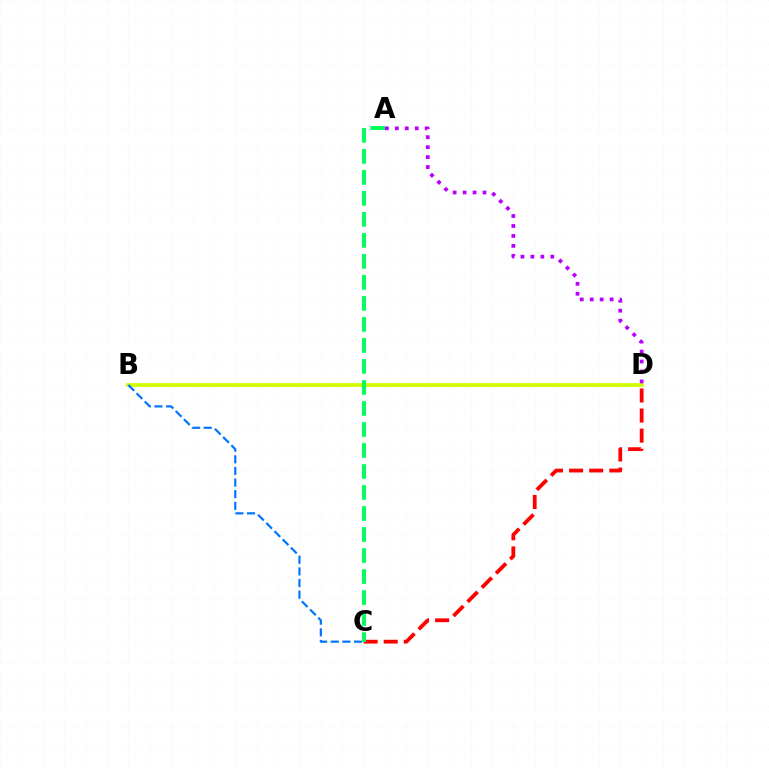{('B', 'D'): [{'color': '#d1ff00', 'line_style': 'solid', 'thickness': 2.71}], ('C', 'D'): [{'color': '#ff0000', 'line_style': 'dashed', 'thickness': 2.73}], ('B', 'C'): [{'color': '#0074ff', 'line_style': 'dashed', 'thickness': 1.58}], ('A', 'C'): [{'color': '#00ff5c', 'line_style': 'dashed', 'thickness': 2.85}], ('A', 'D'): [{'color': '#b900ff', 'line_style': 'dotted', 'thickness': 2.7}]}